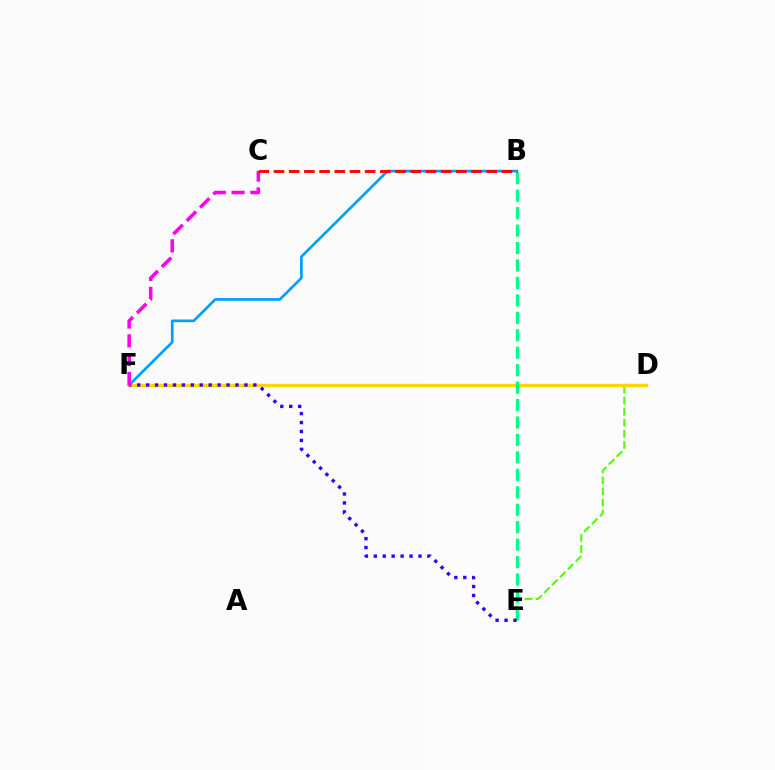{('D', 'E'): [{'color': '#4fff00', 'line_style': 'dashed', 'thickness': 1.51}], ('D', 'F'): [{'color': '#ffd500', 'line_style': 'solid', 'thickness': 2.46}], ('B', 'E'): [{'color': '#00ff86', 'line_style': 'dashed', 'thickness': 2.37}], ('E', 'F'): [{'color': '#3700ff', 'line_style': 'dotted', 'thickness': 2.43}], ('B', 'F'): [{'color': '#009eff', 'line_style': 'solid', 'thickness': 1.93}], ('C', 'F'): [{'color': '#ff00ed', 'line_style': 'dashed', 'thickness': 2.56}], ('B', 'C'): [{'color': '#ff0000', 'line_style': 'dashed', 'thickness': 2.06}]}